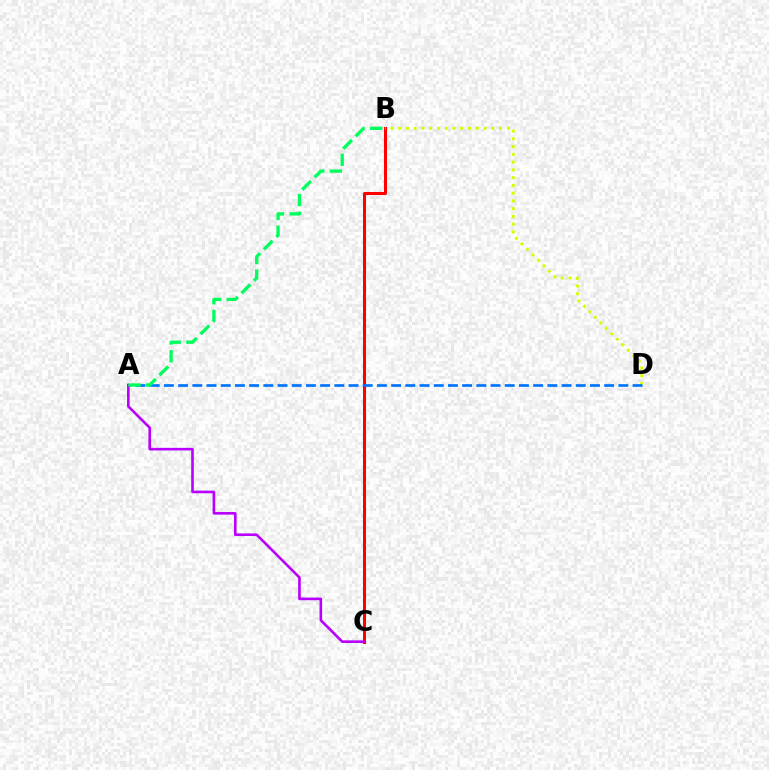{('B', 'C'): [{'color': '#ff0000', 'line_style': 'solid', 'thickness': 2.18}], ('B', 'D'): [{'color': '#d1ff00', 'line_style': 'dotted', 'thickness': 2.11}], ('A', 'D'): [{'color': '#0074ff', 'line_style': 'dashed', 'thickness': 1.93}], ('A', 'C'): [{'color': '#b900ff', 'line_style': 'solid', 'thickness': 1.89}], ('A', 'B'): [{'color': '#00ff5c', 'line_style': 'dashed', 'thickness': 2.4}]}